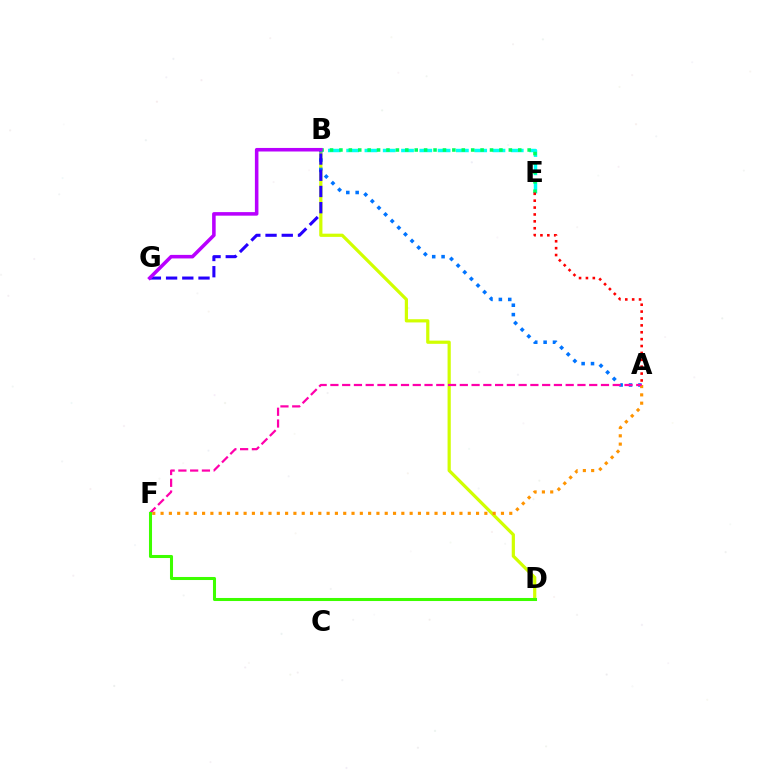{('B', 'E'): [{'color': '#00fff6', 'line_style': 'dashed', 'thickness': 2.48}, {'color': '#00ff5c', 'line_style': 'dotted', 'thickness': 2.56}], ('B', 'D'): [{'color': '#d1ff00', 'line_style': 'solid', 'thickness': 2.31}], ('A', 'B'): [{'color': '#0074ff', 'line_style': 'dotted', 'thickness': 2.55}], ('B', 'G'): [{'color': '#2500ff', 'line_style': 'dashed', 'thickness': 2.2}, {'color': '#b900ff', 'line_style': 'solid', 'thickness': 2.56}], ('A', 'F'): [{'color': '#ff9400', 'line_style': 'dotted', 'thickness': 2.26}, {'color': '#ff00ac', 'line_style': 'dashed', 'thickness': 1.6}], ('A', 'E'): [{'color': '#ff0000', 'line_style': 'dotted', 'thickness': 1.87}], ('D', 'F'): [{'color': '#3dff00', 'line_style': 'solid', 'thickness': 2.19}]}